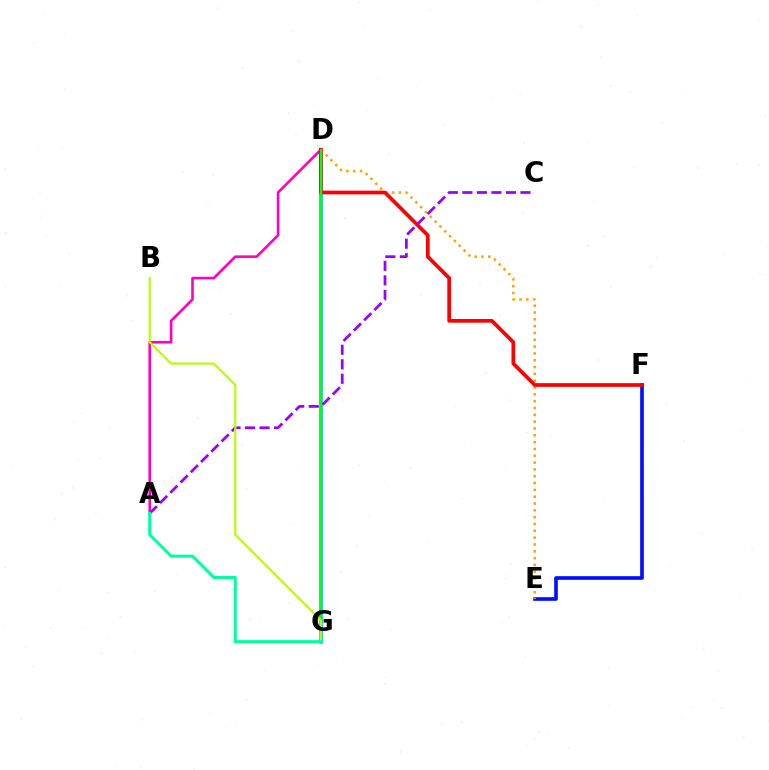{('A', 'D'): [{'color': '#ff00bd', 'line_style': 'solid', 'thickness': 1.87}], ('E', 'F'): [{'color': '#0010ff', 'line_style': 'solid', 'thickness': 2.63}], ('D', 'G'): [{'color': '#00b5ff', 'line_style': 'solid', 'thickness': 2.6}, {'color': '#08ff00', 'line_style': 'solid', 'thickness': 1.63}], ('D', 'E'): [{'color': '#ffa500', 'line_style': 'dotted', 'thickness': 1.85}], ('D', 'F'): [{'color': '#ff0000', 'line_style': 'solid', 'thickness': 2.66}], ('A', 'C'): [{'color': '#9b00ff', 'line_style': 'dashed', 'thickness': 1.97}], ('B', 'G'): [{'color': '#b3ff00', 'line_style': 'solid', 'thickness': 1.56}], ('A', 'G'): [{'color': '#00ff9d', 'line_style': 'solid', 'thickness': 2.18}]}